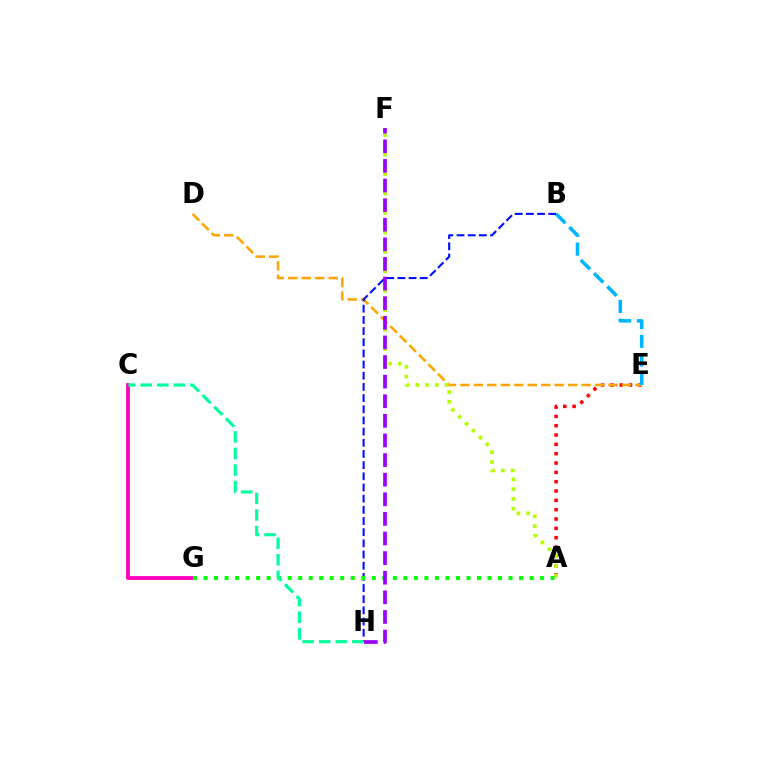{('A', 'E'): [{'color': '#ff0000', 'line_style': 'dotted', 'thickness': 2.54}], ('D', 'E'): [{'color': '#ffa500', 'line_style': 'dashed', 'thickness': 1.83}], ('A', 'F'): [{'color': '#b3ff00', 'line_style': 'dotted', 'thickness': 2.64}], ('B', 'E'): [{'color': '#00b5ff', 'line_style': 'dashed', 'thickness': 2.55}], ('C', 'G'): [{'color': '#ff00bd', 'line_style': 'solid', 'thickness': 2.75}], ('B', 'H'): [{'color': '#0010ff', 'line_style': 'dashed', 'thickness': 1.52}], ('A', 'G'): [{'color': '#08ff00', 'line_style': 'dotted', 'thickness': 2.86}], ('C', 'H'): [{'color': '#00ff9d', 'line_style': 'dashed', 'thickness': 2.25}], ('F', 'H'): [{'color': '#9b00ff', 'line_style': 'dashed', 'thickness': 2.66}]}